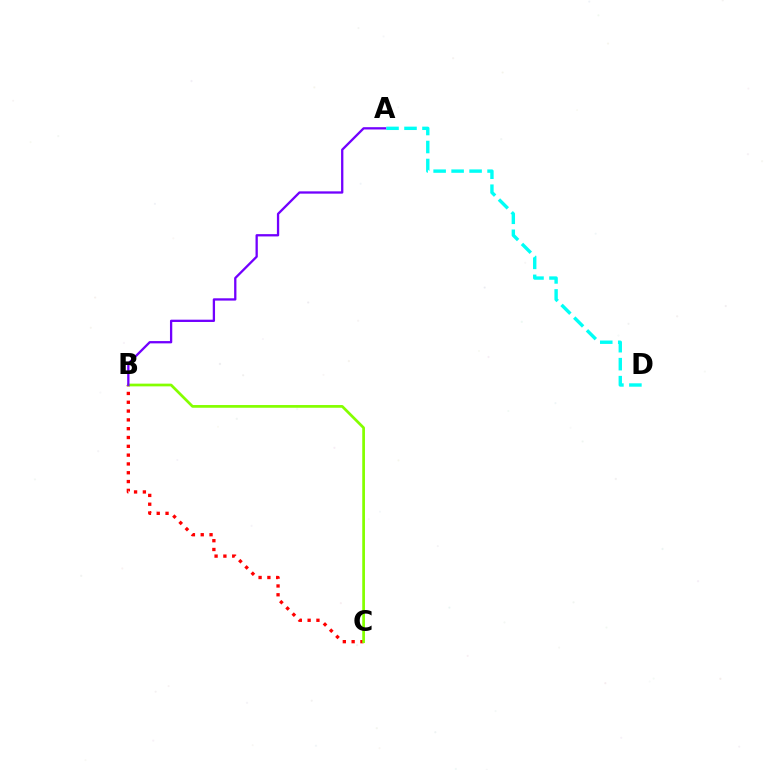{('B', 'C'): [{'color': '#ff0000', 'line_style': 'dotted', 'thickness': 2.39}, {'color': '#84ff00', 'line_style': 'solid', 'thickness': 1.96}], ('A', 'D'): [{'color': '#00fff6', 'line_style': 'dashed', 'thickness': 2.44}], ('A', 'B'): [{'color': '#7200ff', 'line_style': 'solid', 'thickness': 1.65}]}